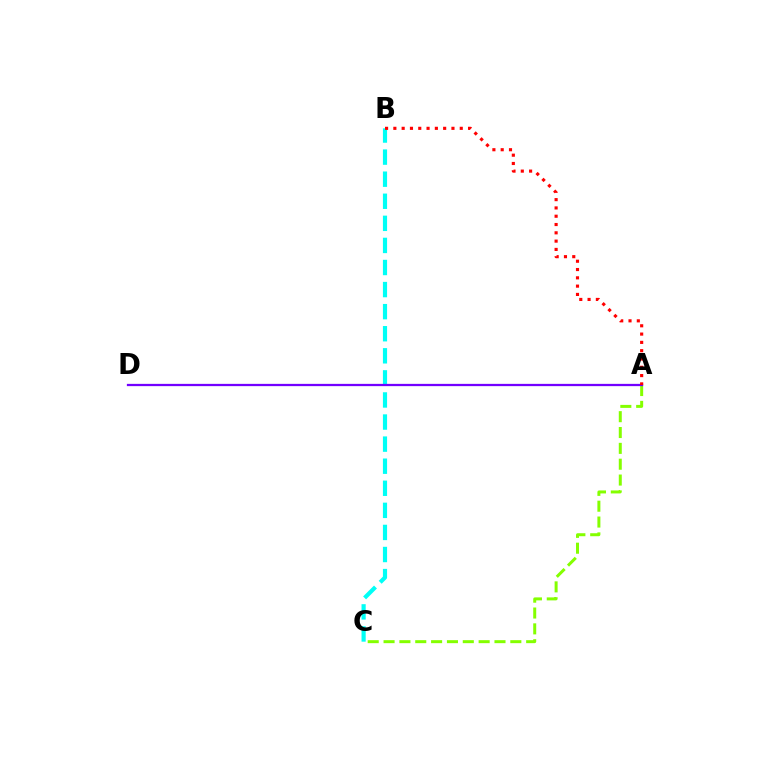{('B', 'C'): [{'color': '#00fff6', 'line_style': 'dashed', 'thickness': 3.0}], ('A', 'C'): [{'color': '#84ff00', 'line_style': 'dashed', 'thickness': 2.15}], ('A', 'D'): [{'color': '#7200ff', 'line_style': 'solid', 'thickness': 1.63}], ('A', 'B'): [{'color': '#ff0000', 'line_style': 'dotted', 'thickness': 2.25}]}